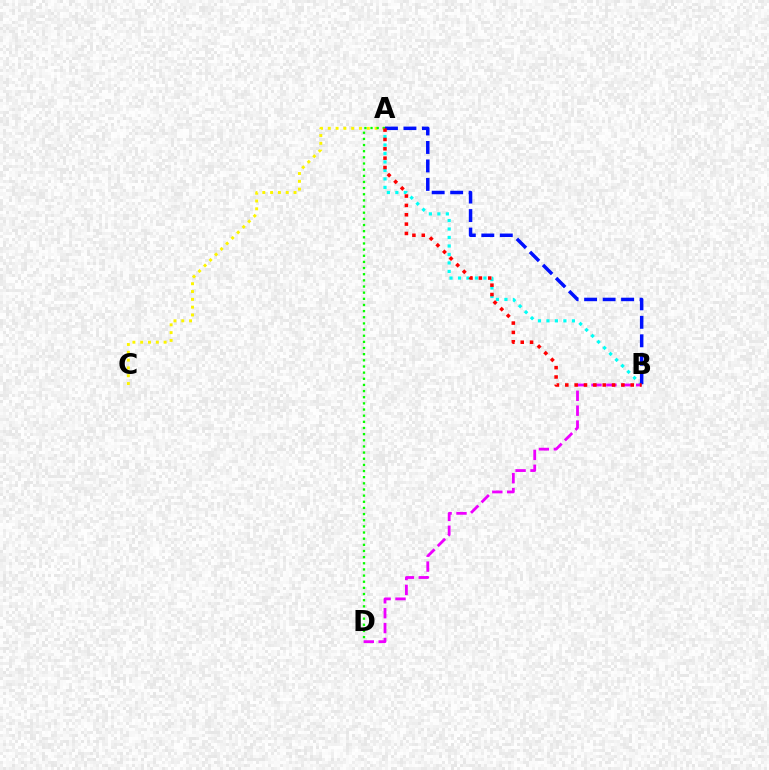{('A', 'C'): [{'color': '#fcf500', 'line_style': 'dotted', 'thickness': 2.12}], ('A', 'D'): [{'color': '#08ff00', 'line_style': 'dotted', 'thickness': 1.67}], ('A', 'B'): [{'color': '#00fff6', 'line_style': 'dotted', 'thickness': 2.3}, {'color': '#0010ff', 'line_style': 'dashed', 'thickness': 2.51}, {'color': '#ff0000', 'line_style': 'dotted', 'thickness': 2.54}], ('B', 'D'): [{'color': '#ee00ff', 'line_style': 'dashed', 'thickness': 2.02}]}